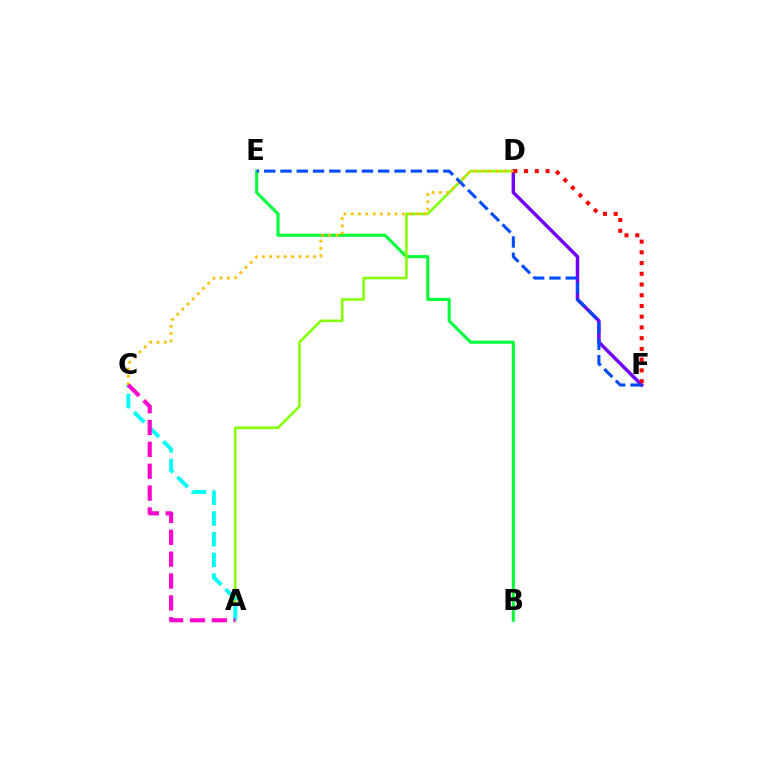{('B', 'E'): [{'color': '#00ff39', 'line_style': 'solid', 'thickness': 2.21}], ('A', 'D'): [{'color': '#84ff00', 'line_style': 'solid', 'thickness': 1.82}], ('D', 'F'): [{'color': '#7200ff', 'line_style': 'solid', 'thickness': 2.51}, {'color': '#ff0000', 'line_style': 'dotted', 'thickness': 2.92}], ('A', 'C'): [{'color': '#00fff6', 'line_style': 'dashed', 'thickness': 2.81}, {'color': '#ff00cf', 'line_style': 'dashed', 'thickness': 2.97}], ('C', 'D'): [{'color': '#ffbd00', 'line_style': 'dotted', 'thickness': 1.99}], ('E', 'F'): [{'color': '#004bff', 'line_style': 'dashed', 'thickness': 2.21}]}